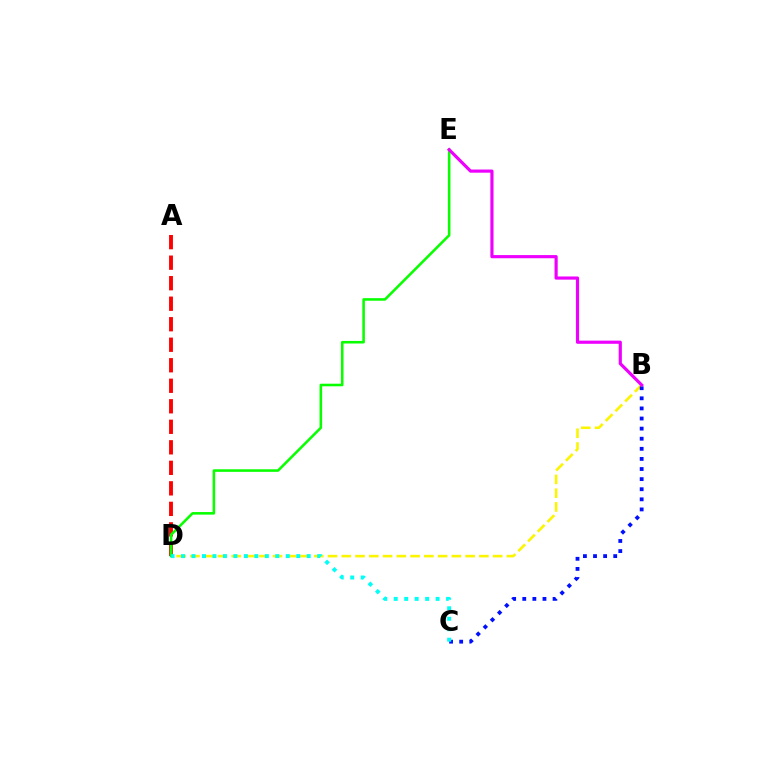{('B', 'D'): [{'color': '#fcf500', 'line_style': 'dashed', 'thickness': 1.87}], ('A', 'D'): [{'color': '#ff0000', 'line_style': 'dashed', 'thickness': 2.79}], ('D', 'E'): [{'color': '#08ff00', 'line_style': 'solid', 'thickness': 1.85}], ('B', 'C'): [{'color': '#0010ff', 'line_style': 'dotted', 'thickness': 2.74}], ('C', 'D'): [{'color': '#00fff6', 'line_style': 'dotted', 'thickness': 2.85}], ('B', 'E'): [{'color': '#ee00ff', 'line_style': 'solid', 'thickness': 2.28}]}